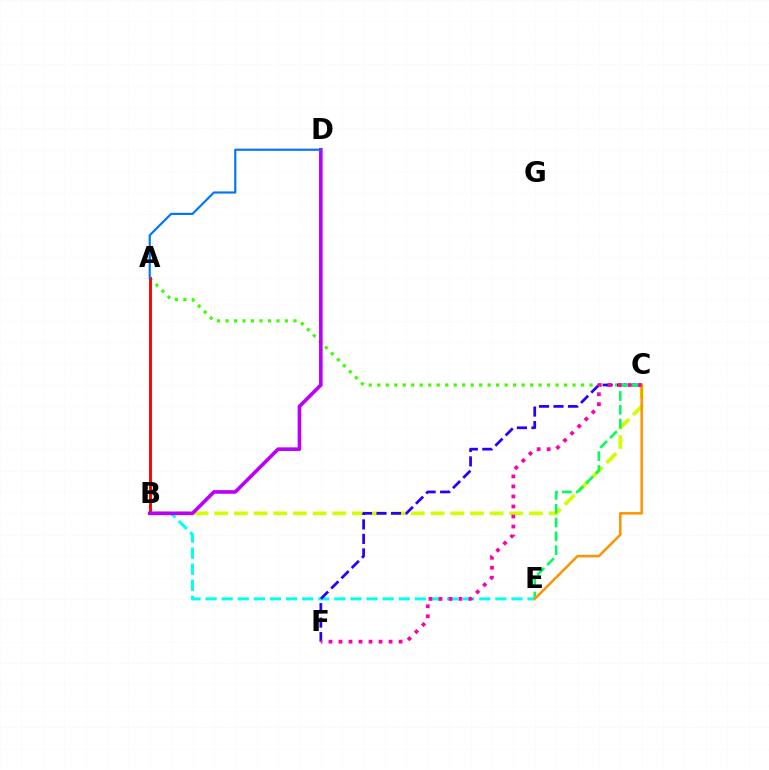{('B', 'E'): [{'color': '#00fff6', 'line_style': 'dashed', 'thickness': 2.19}], ('B', 'C'): [{'color': '#d1ff00', 'line_style': 'dashed', 'thickness': 2.67}], ('A', 'C'): [{'color': '#3dff00', 'line_style': 'dotted', 'thickness': 2.31}], ('C', 'F'): [{'color': '#2500ff', 'line_style': 'dashed', 'thickness': 1.97}, {'color': '#ff00ac', 'line_style': 'dotted', 'thickness': 2.72}], ('C', 'E'): [{'color': '#00ff5c', 'line_style': 'dashed', 'thickness': 1.88}, {'color': '#ff9400', 'line_style': 'solid', 'thickness': 1.83}], ('A', 'B'): [{'color': '#ff0000', 'line_style': 'solid', 'thickness': 2.09}], ('B', 'D'): [{'color': '#b900ff', 'line_style': 'solid', 'thickness': 2.6}], ('A', 'D'): [{'color': '#0074ff', 'line_style': 'solid', 'thickness': 1.55}]}